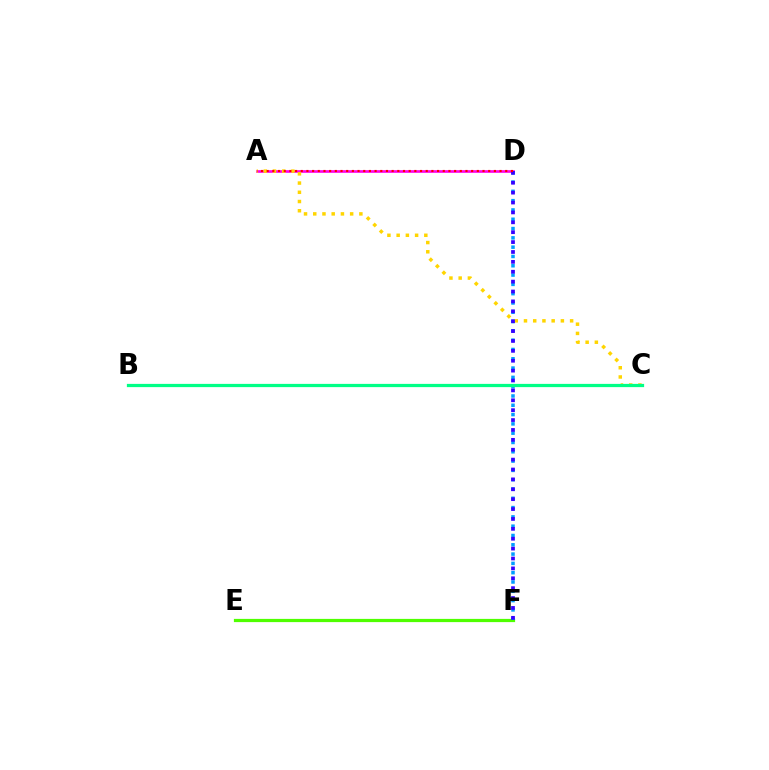{('E', 'F'): [{'color': '#4fff00', 'line_style': 'solid', 'thickness': 2.32}], ('A', 'D'): [{'color': '#ff00ed', 'line_style': 'solid', 'thickness': 1.92}, {'color': '#ff0000', 'line_style': 'dotted', 'thickness': 1.54}], ('D', 'F'): [{'color': '#009eff', 'line_style': 'dotted', 'thickness': 2.53}, {'color': '#3700ff', 'line_style': 'dotted', 'thickness': 2.69}], ('A', 'C'): [{'color': '#ffd500', 'line_style': 'dotted', 'thickness': 2.51}], ('B', 'C'): [{'color': '#00ff86', 'line_style': 'solid', 'thickness': 2.33}]}